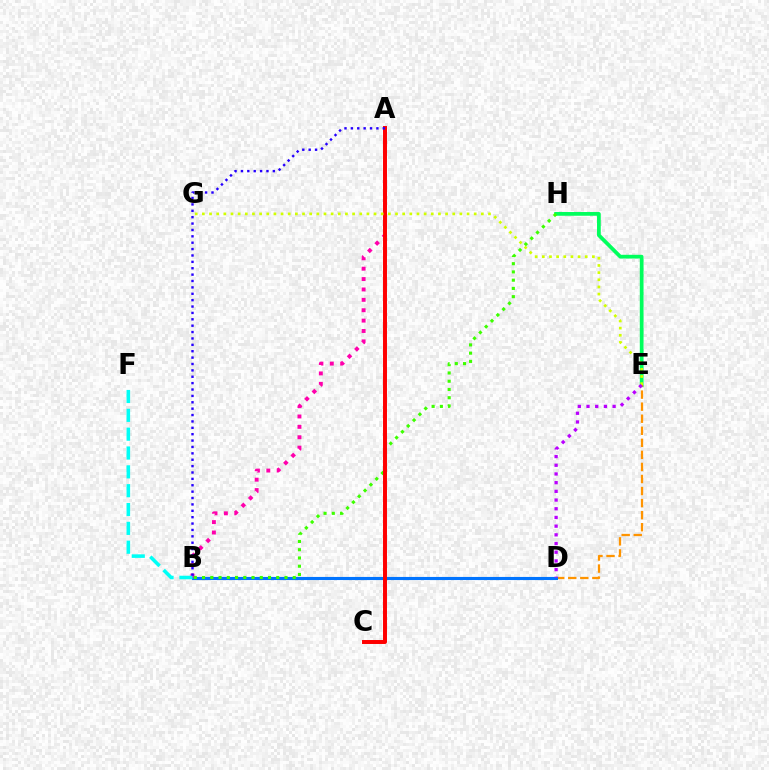{('E', 'H'): [{'color': '#00ff5c', 'line_style': 'solid', 'thickness': 2.69}], ('D', 'E'): [{'color': '#ff9400', 'line_style': 'dashed', 'thickness': 1.64}, {'color': '#b900ff', 'line_style': 'dotted', 'thickness': 2.36}], ('B', 'D'): [{'color': '#0074ff', 'line_style': 'solid', 'thickness': 2.25}], ('A', 'B'): [{'color': '#ff00ac', 'line_style': 'dotted', 'thickness': 2.82}, {'color': '#2500ff', 'line_style': 'dotted', 'thickness': 1.73}], ('B', 'H'): [{'color': '#3dff00', 'line_style': 'dotted', 'thickness': 2.24}], ('A', 'C'): [{'color': '#ff0000', 'line_style': 'solid', 'thickness': 2.85}], ('E', 'G'): [{'color': '#d1ff00', 'line_style': 'dotted', 'thickness': 1.94}], ('B', 'F'): [{'color': '#00fff6', 'line_style': 'dashed', 'thickness': 2.56}]}